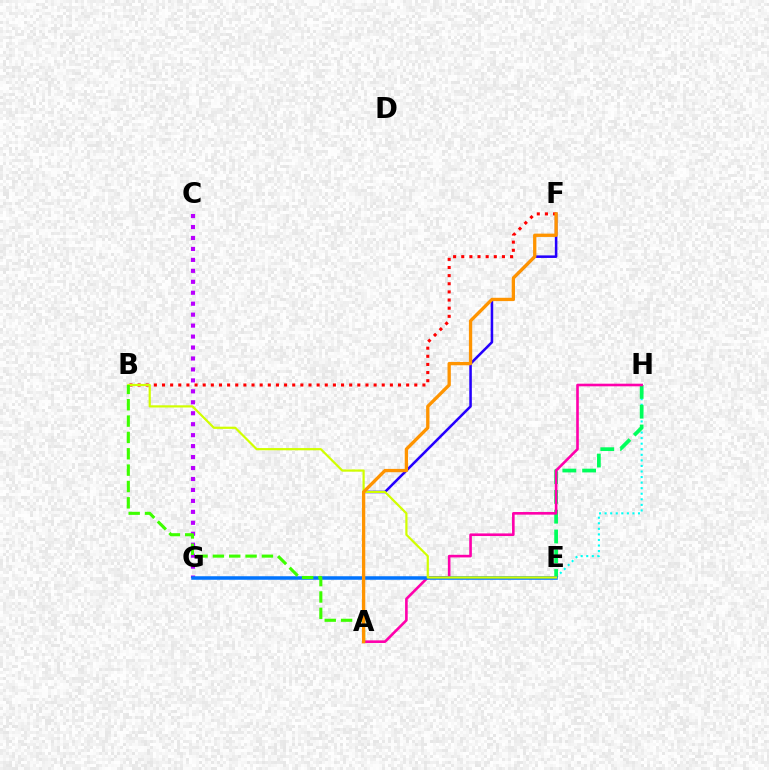{('E', 'H'): [{'color': '#00fff6', 'line_style': 'dotted', 'thickness': 1.51}, {'color': '#00ff5c', 'line_style': 'dashed', 'thickness': 2.69}], ('A', 'F'): [{'color': '#2500ff', 'line_style': 'solid', 'thickness': 1.83}, {'color': '#ff9400', 'line_style': 'solid', 'thickness': 2.38}], ('B', 'F'): [{'color': '#ff0000', 'line_style': 'dotted', 'thickness': 2.21}], ('A', 'H'): [{'color': '#ff00ac', 'line_style': 'solid', 'thickness': 1.88}], ('C', 'G'): [{'color': '#b900ff', 'line_style': 'dotted', 'thickness': 2.98}], ('E', 'G'): [{'color': '#0074ff', 'line_style': 'solid', 'thickness': 2.53}], ('B', 'E'): [{'color': '#d1ff00', 'line_style': 'solid', 'thickness': 1.59}], ('A', 'B'): [{'color': '#3dff00', 'line_style': 'dashed', 'thickness': 2.22}]}